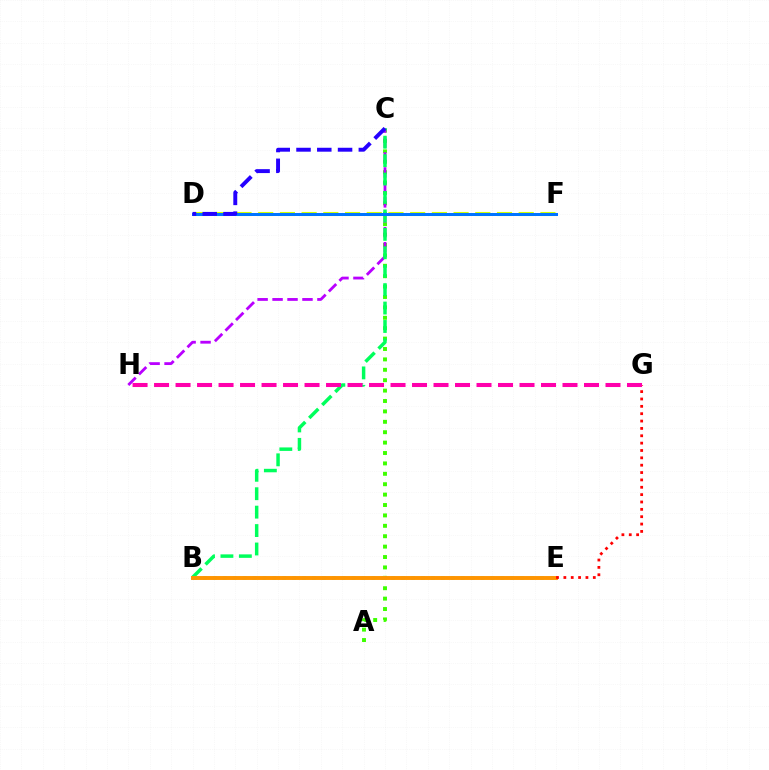{('D', 'F'): [{'color': '#d1ff00', 'line_style': 'dashed', 'thickness': 2.95}, {'color': '#0074ff', 'line_style': 'solid', 'thickness': 2.16}], ('A', 'C'): [{'color': '#3dff00', 'line_style': 'dotted', 'thickness': 2.83}], ('C', 'H'): [{'color': '#b900ff', 'line_style': 'dashed', 'thickness': 2.03}], ('B', 'E'): [{'color': '#00fff6', 'line_style': 'dotted', 'thickness': 2.7}, {'color': '#ff9400', 'line_style': 'solid', 'thickness': 2.83}], ('B', 'C'): [{'color': '#00ff5c', 'line_style': 'dashed', 'thickness': 2.5}], ('E', 'G'): [{'color': '#ff0000', 'line_style': 'dotted', 'thickness': 2.0}], ('G', 'H'): [{'color': '#ff00ac', 'line_style': 'dashed', 'thickness': 2.92}], ('C', 'D'): [{'color': '#2500ff', 'line_style': 'dashed', 'thickness': 2.82}]}